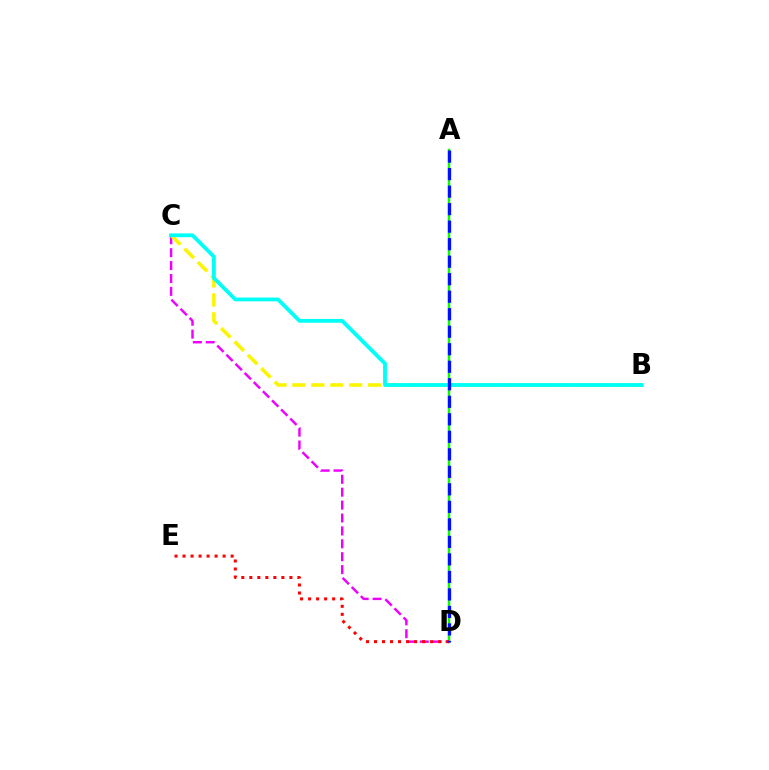{('C', 'D'): [{'color': '#ee00ff', 'line_style': 'dashed', 'thickness': 1.75}], ('A', 'D'): [{'color': '#08ff00', 'line_style': 'solid', 'thickness': 1.75}, {'color': '#0010ff', 'line_style': 'dashed', 'thickness': 2.38}], ('B', 'C'): [{'color': '#fcf500', 'line_style': 'dashed', 'thickness': 2.57}, {'color': '#00fff6', 'line_style': 'solid', 'thickness': 2.74}], ('D', 'E'): [{'color': '#ff0000', 'line_style': 'dotted', 'thickness': 2.18}]}